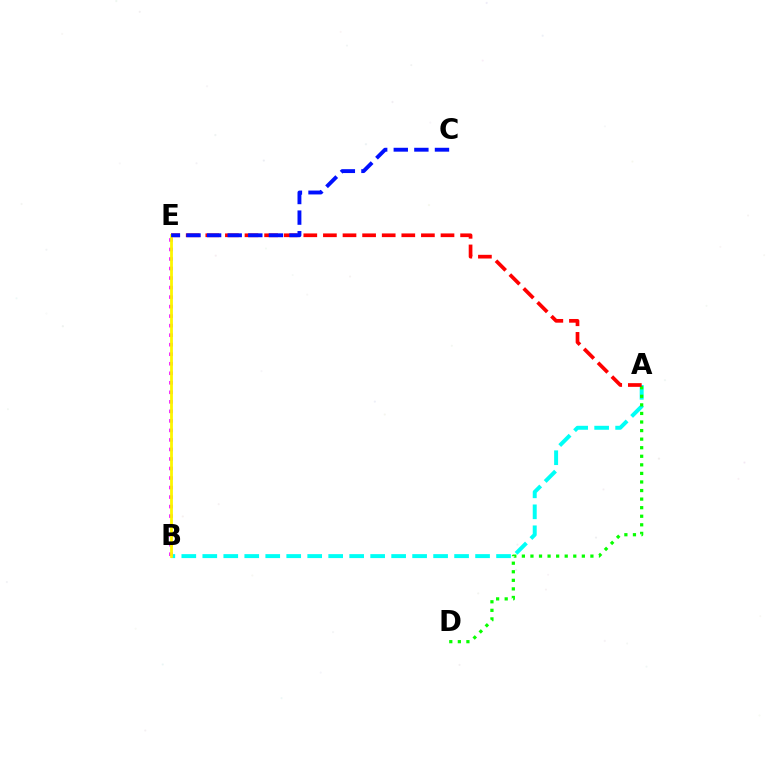{('A', 'B'): [{'color': '#00fff6', 'line_style': 'dashed', 'thickness': 2.85}], ('B', 'E'): [{'color': '#ee00ff', 'line_style': 'dotted', 'thickness': 2.59}, {'color': '#fcf500', 'line_style': 'solid', 'thickness': 2.01}], ('A', 'D'): [{'color': '#08ff00', 'line_style': 'dotted', 'thickness': 2.33}], ('A', 'E'): [{'color': '#ff0000', 'line_style': 'dashed', 'thickness': 2.66}], ('C', 'E'): [{'color': '#0010ff', 'line_style': 'dashed', 'thickness': 2.8}]}